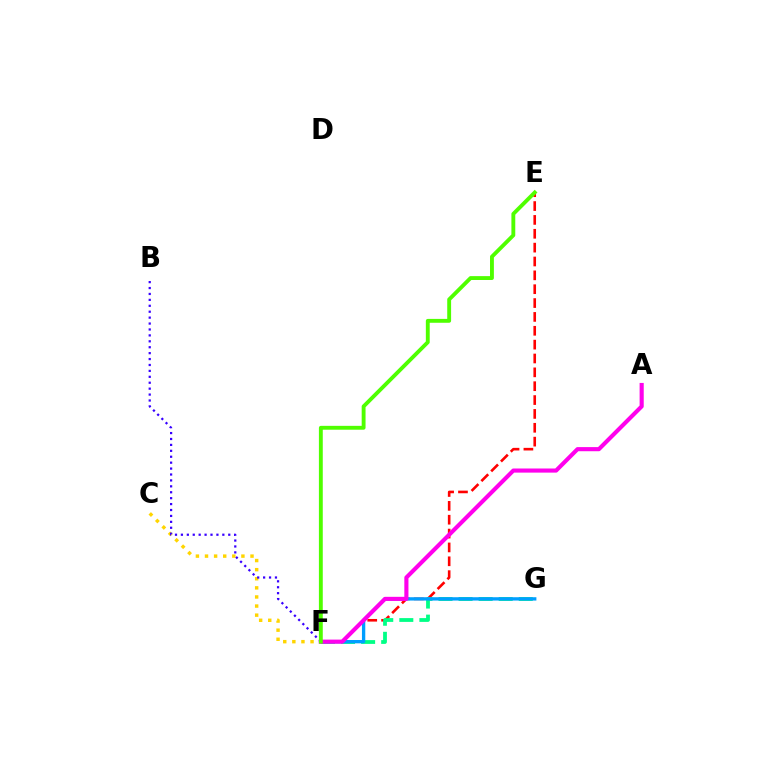{('E', 'F'): [{'color': '#ff0000', 'line_style': 'dashed', 'thickness': 1.88}, {'color': '#4fff00', 'line_style': 'solid', 'thickness': 2.79}], ('C', 'F'): [{'color': '#ffd500', 'line_style': 'dotted', 'thickness': 2.47}], ('F', 'G'): [{'color': '#00ff86', 'line_style': 'dashed', 'thickness': 2.73}, {'color': '#009eff', 'line_style': 'solid', 'thickness': 2.4}], ('B', 'F'): [{'color': '#3700ff', 'line_style': 'dotted', 'thickness': 1.61}], ('A', 'F'): [{'color': '#ff00ed', 'line_style': 'solid', 'thickness': 2.97}]}